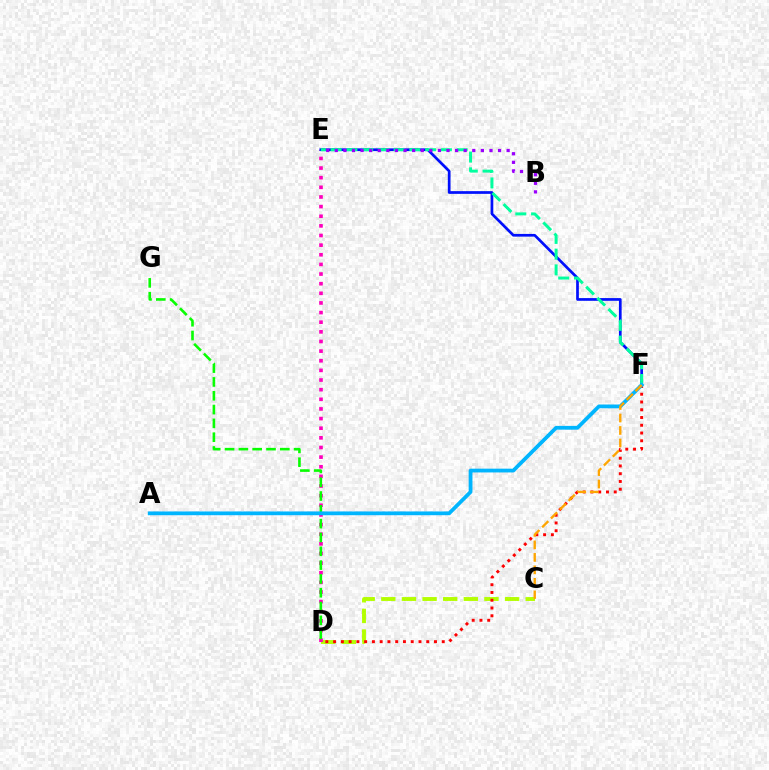{('C', 'D'): [{'color': '#b3ff00', 'line_style': 'dashed', 'thickness': 2.8}], ('D', 'E'): [{'color': '#ff00bd', 'line_style': 'dotted', 'thickness': 2.62}], ('E', 'F'): [{'color': '#0010ff', 'line_style': 'solid', 'thickness': 1.95}, {'color': '#00ff9d', 'line_style': 'dashed', 'thickness': 2.14}], ('D', 'F'): [{'color': '#ff0000', 'line_style': 'dotted', 'thickness': 2.11}], ('D', 'G'): [{'color': '#08ff00', 'line_style': 'dashed', 'thickness': 1.88}], ('A', 'F'): [{'color': '#00b5ff', 'line_style': 'solid', 'thickness': 2.72}], ('B', 'E'): [{'color': '#9b00ff', 'line_style': 'dotted', 'thickness': 2.33}], ('C', 'F'): [{'color': '#ffa500', 'line_style': 'dashed', 'thickness': 1.7}]}